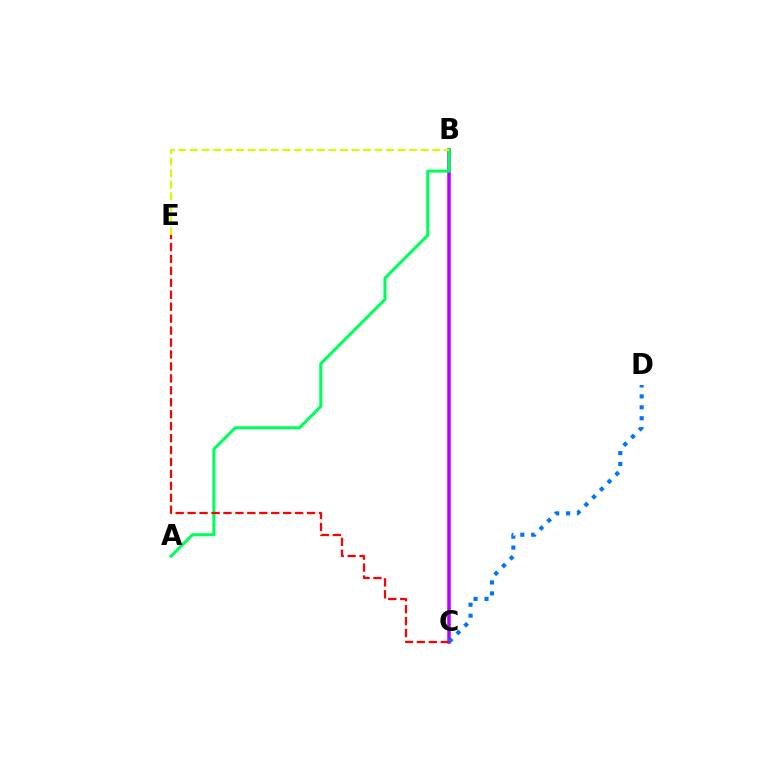{('B', 'C'): [{'color': '#b900ff', 'line_style': 'solid', 'thickness': 2.52}], ('C', 'D'): [{'color': '#0074ff', 'line_style': 'dotted', 'thickness': 2.97}], ('A', 'B'): [{'color': '#00ff5c', 'line_style': 'solid', 'thickness': 2.21}], ('B', 'E'): [{'color': '#d1ff00', 'line_style': 'dashed', 'thickness': 1.57}], ('C', 'E'): [{'color': '#ff0000', 'line_style': 'dashed', 'thickness': 1.62}]}